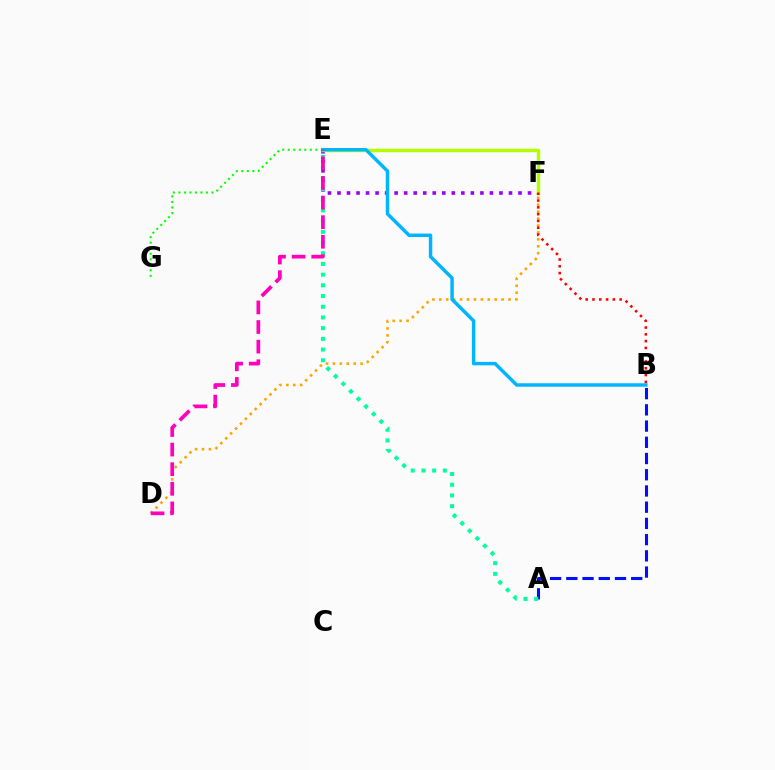{('E', 'F'): [{'color': '#9b00ff', 'line_style': 'dotted', 'thickness': 2.59}, {'color': '#b3ff00', 'line_style': 'solid', 'thickness': 2.47}], ('E', 'G'): [{'color': '#08ff00', 'line_style': 'dotted', 'thickness': 1.5}], ('A', 'B'): [{'color': '#0010ff', 'line_style': 'dashed', 'thickness': 2.2}], ('D', 'F'): [{'color': '#ffa500', 'line_style': 'dotted', 'thickness': 1.88}], ('B', 'E'): [{'color': '#00b5ff', 'line_style': 'solid', 'thickness': 2.49}], ('B', 'F'): [{'color': '#ff0000', 'line_style': 'dotted', 'thickness': 1.84}], ('A', 'E'): [{'color': '#00ff9d', 'line_style': 'dotted', 'thickness': 2.91}], ('D', 'E'): [{'color': '#ff00bd', 'line_style': 'dashed', 'thickness': 2.66}]}